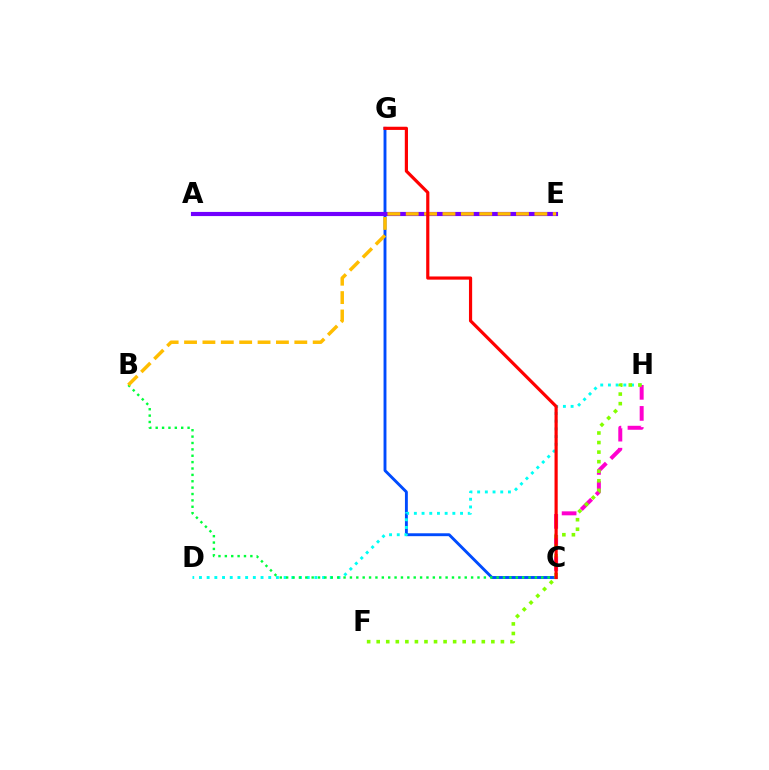{('C', 'G'): [{'color': '#004bff', 'line_style': 'solid', 'thickness': 2.08}, {'color': '#ff0000', 'line_style': 'solid', 'thickness': 2.29}], ('D', 'H'): [{'color': '#00fff6', 'line_style': 'dotted', 'thickness': 2.09}], ('B', 'C'): [{'color': '#00ff39', 'line_style': 'dotted', 'thickness': 1.73}], ('A', 'E'): [{'color': '#7200ff', 'line_style': 'solid', 'thickness': 2.99}], ('C', 'H'): [{'color': '#ff00cf', 'line_style': 'dashed', 'thickness': 2.86}], ('F', 'H'): [{'color': '#84ff00', 'line_style': 'dotted', 'thickness': 2.6}], ('B', 'E'): [{'color': '#ffbd00', 'line_style': 'dashed', 'thickness': 2.5}]}